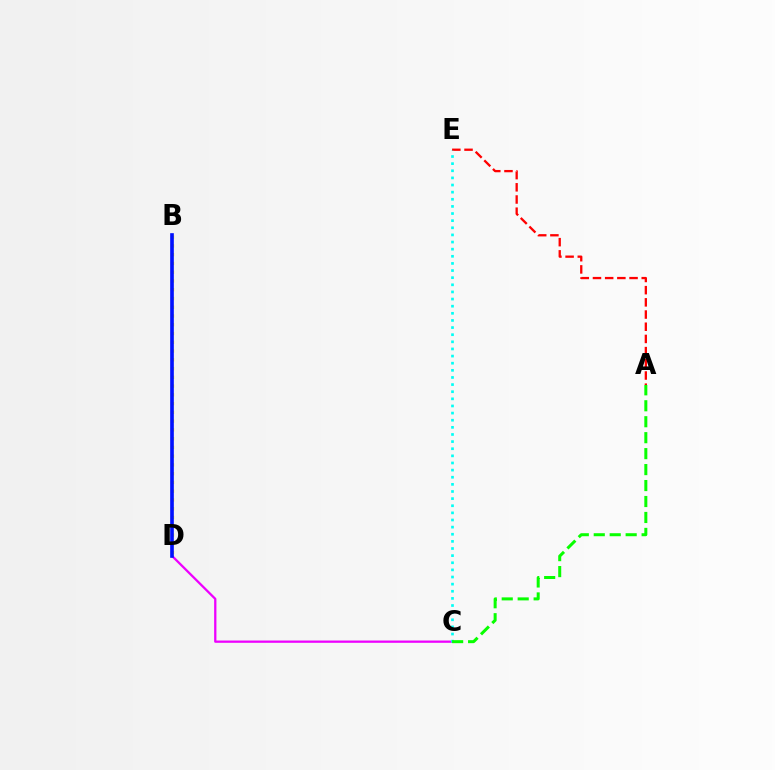{('C', 'D'): [{'color': '#ee00ff', 'line_style': 'solid', 'thickness': 1.64}], ('B', 'D'): [{'color': '#fcf500', 'line_style': 'dotted', 'thickness': 2.38}, {'color': '#0010ff', 'line_style': 'solid', 'thickness': 2.63}], ('A', 'E'): [{'color': '#ff0000', 'line_style': 'dashed', 'thickness': 1.66}], ('C', 'E'): [{'color': '#00fff6', 'line_style': 'dotted', 'thickness': 1.94}], ('A', 'C'): [{'color': '#08ff00', 'line_style': 'dashed', 'thickness': 2.17}]}